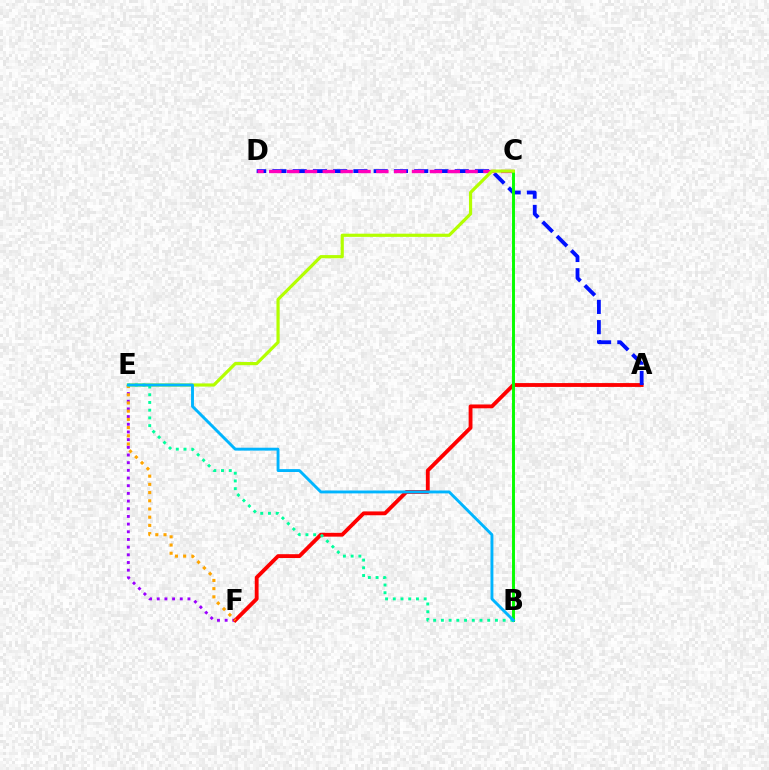{('E', 'F'): [{'color': '#9b00ff', 'line_style': 'dotted', 'thickness': 2.09}, {'color': '#ffa500', 'line_style': 'dotted', 'thickness': 2.23}], ('A', 'F'): [{'color': '#ff0000', 'line_style': 'solid', 'thickness': 2.76}], ('A', 'D'): [{'color': '#0010ff', 'line_style': 'dashed', 'thickness': 2.75}], ('C', 'D'): [{'color': '#ff00bd', 'line_style': 'dashed', 'thickness': 2.42}], ('B', 'C'): [{'color': '#08ff00', 'line_style': 'solid', 'thickness': 2.12}], ('C', 'E'): [{'color': '#b3ff00', 'line_style': 'solid', 'thickness': 2.29}], ('B', 'E'): [{'color': '#00ff9d', 'line_style': 'dotted', 'thickness': 2.1}, {'color': '#00b5ff', 'line_style': 'solid', 'thickness': 2.09}]}